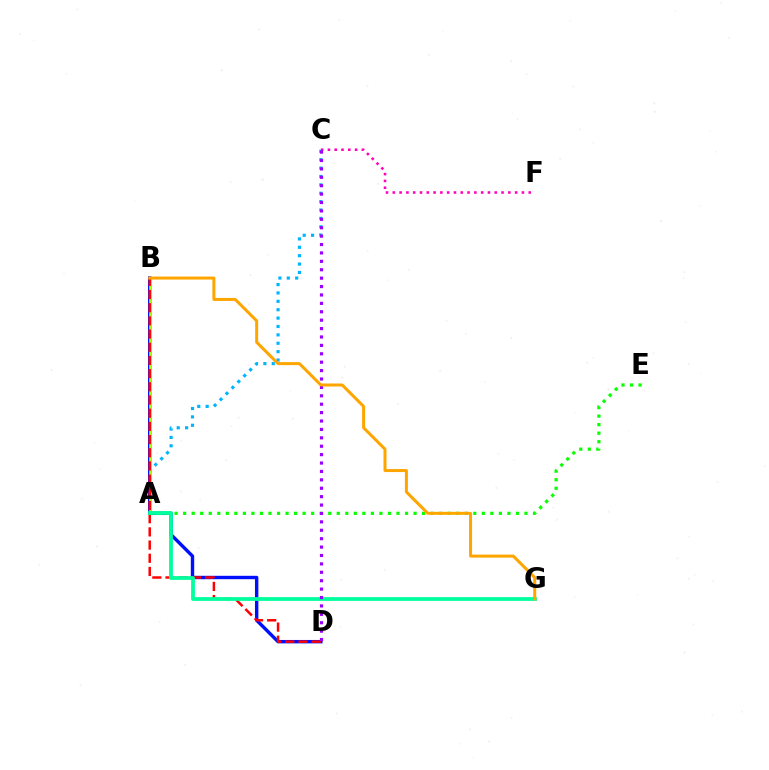{('A', 'C'): [{'color': '#00b5ff', 'line_style': 'dotted', 'thickness': 2.28}], ('B', 'D'): [{'color': '#0010ff', 'line_style': 'solid', 'thickness': 2.45}, {'color': '#ff0000', 'line_style': 'dashed', 'thickness': 1.79}], ('A', 'B'): [{'color': '#b3ff00', 'line_style': 'solid', 'thickness': 1.81}], ('C', 'F'): [{'color': '#ff00bd', 'line_style': 'dotted', 'thickness': 1.85}], ('A', 'E'): [{'color': '#08ff00', 'line_style': 'dotted', 'thickness': 2.32}], ('A', 'G'): [{'color': '#00ff9d', 'line_style': 'solid', 'thickness': 2.72}], ('C', 'D'): [{'color': '#9b00ff', 'line_style': 'dotted', 'thickness': 2.28}], ('B', 'G'): [{'color': '#ffa500', 'line_style': 'solid', 'thickness': 2.16}]}